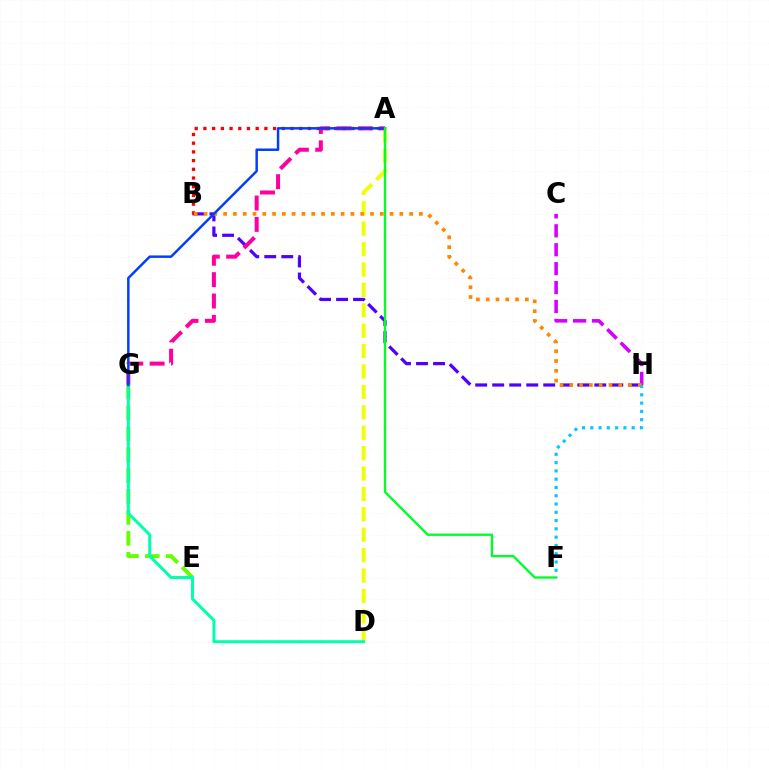{('B', 'H'): [{'color': '#4f00ff', 'line_style': 'dashed', 'thickness': 2.31}, {'color': '#ff8800', 'line_style': 'dotted', 'thickness': 2.66}], ('E', 'G'): [{'color': '#66ff00', 'line_style': 'dashed', 'thickness': 2.84}], ('C', 'H'): [{'color': '#d600ff', 'line_style': 'dashed', 'thickness': 2.57}], ('A', 'D'): [{'color': '#eeff00', 'line_style': 'dashed', 'thickness': 2.77}], ('A', 'G'): [{'color': '#ff00a0', 'line_style': 'dashed', 'thickness': 2.9}, {'color': '#003fff', 'line_style': 'solid', 'thickness': 1.79}], ('A', 'B'): [{'color': '#ff0000', 'line_style': 'dotted', 'thickness': 2.37}], ('D', 'G'): [{'color': '#00ffaf', 'line_style': 'solid', 'thickness': 2.14}], ('A', 'F'): [{'color': '#00ff27', 'line_style': 'solid', 'thickness': 1.69}], ('F', 'H'): [{'color': '#00c7ff', 'line_style': 'dotted', 'thickness': 2.25}]}